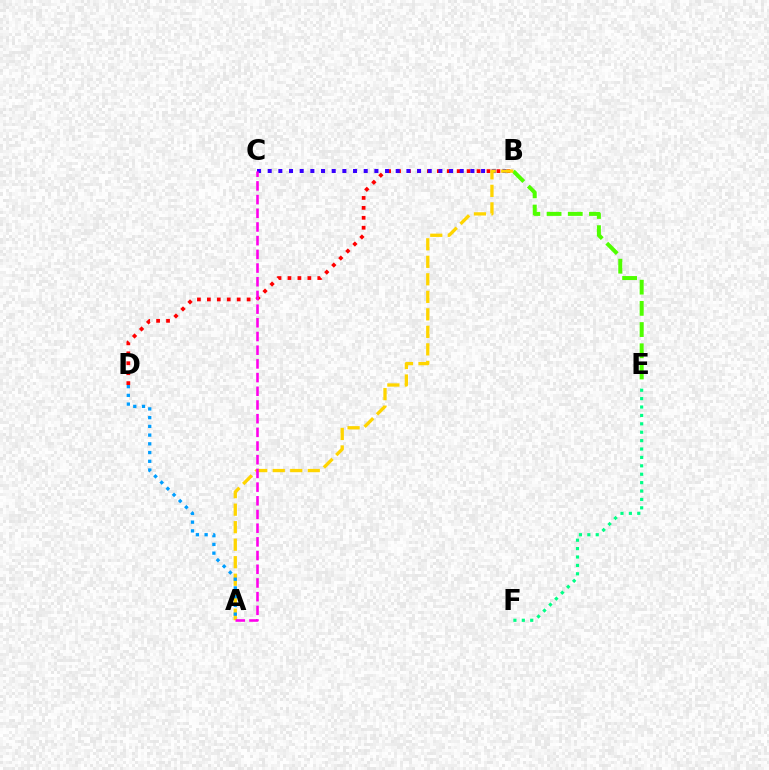{('B', 'D'): [{'color': '#ff0000', 'line_style': 'dotted', 'thickness': 2.7}], ('E', 'F'): [{'color': '#00ff86', 'line_style': 'dotted', 'thickness': 2.28}], ('B', 'C'): [{'color': '#3700ff', 'line_style': 'dotted', 'thickness': 2.9}], ('B', 'E'): [{'color': '#4fff00', 'line_style': 'dashed', 'thickness': 2.88}], ('A', 'B'): [{'color': '#ffd500', 'line_style': 'dashed', 'thickness': 2.38}], ('A', 'D'): [{'color': '#009eff', 'line_style': 'dotted', 'thickness': 2.37}], ('A', 'C'): [{'color': '#ff00ed', 'line_style': 'dashed', 'thickness': 1.86}]}